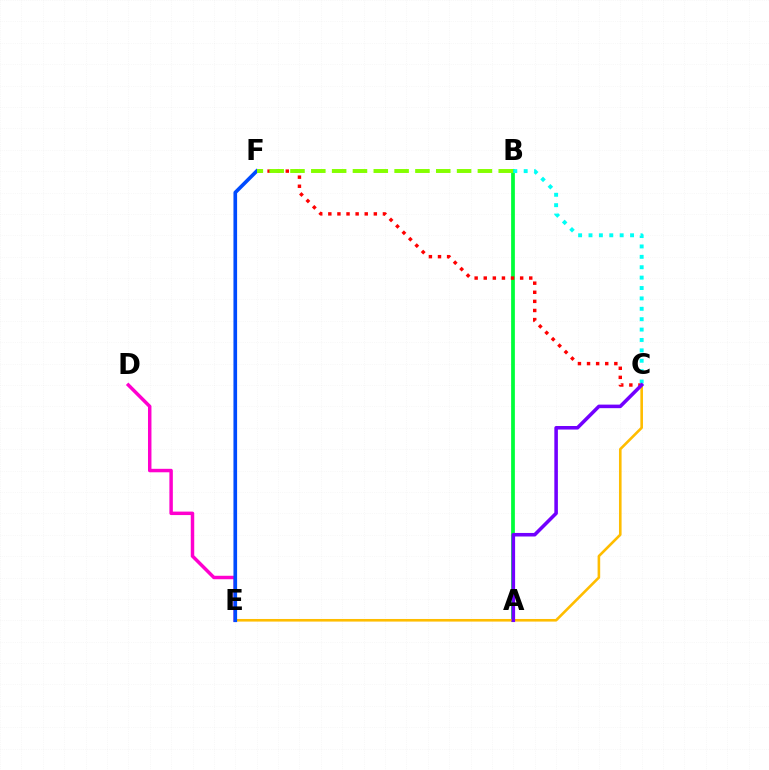{('A', 'B'): [{'color': '#00ff39', 'line_style': 'solid', 'thickness': 2.7}], ('C', 'E'): [{'color': '#ffbd00', 'line_style': 'solid', 'thickness': 1.88}], ('C', 'F'): [{'color': '#ff0000', 'line_style': 'dotted', 'thickness': 2.47}], ('D', 'E'): [{'color': '#ff00cf', 'line_style': 'solid', 'thickness': 2.5}], ('E', 'F'): [{'color': '#004bff', 'line_style': 'solid', 'thickness': 2.63}], ('B', 'C'): [{'color': '#00fff6', 'line_style': 'dotted', 'thickness': 2.82}], ('A', 'C'): [{'color': '#7200ff', 'line_style': 'solid', 'thickness': 2.55}], ('B', 'F'): [{'color': '#84ff00', 'line_style': 'dashed', 'thickness': 2.83}]}